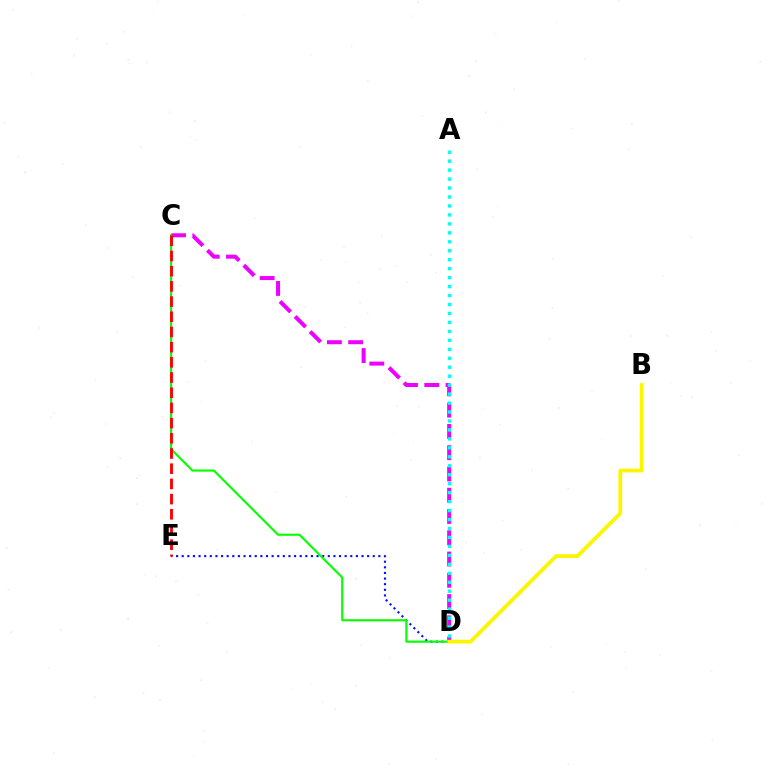{('D', 'E'): [{'color': '#0010ff', 'line_style': 'dotted', 'thickness': 1.53}], ('C', 'D'): [{'color': '#ee00ff', 'line_style': 'dashed', 'thickness': 2.89}, {'color': '#08ff00', 'line_style': 'solid', 'thickness': 1.54}], ('A', 'D'): [{'color': '#00fff6', 'line_style': 'dotted', 'thickness': 2.43}], ('B', 'D'): [{'color': '#fcf500', 'line_style': 'solid', 'thickness': 2.72}], ('C', 'E'): [{'color': '#ff0000', 'line_style': 'dashed', 'thickness': 2.06}]}